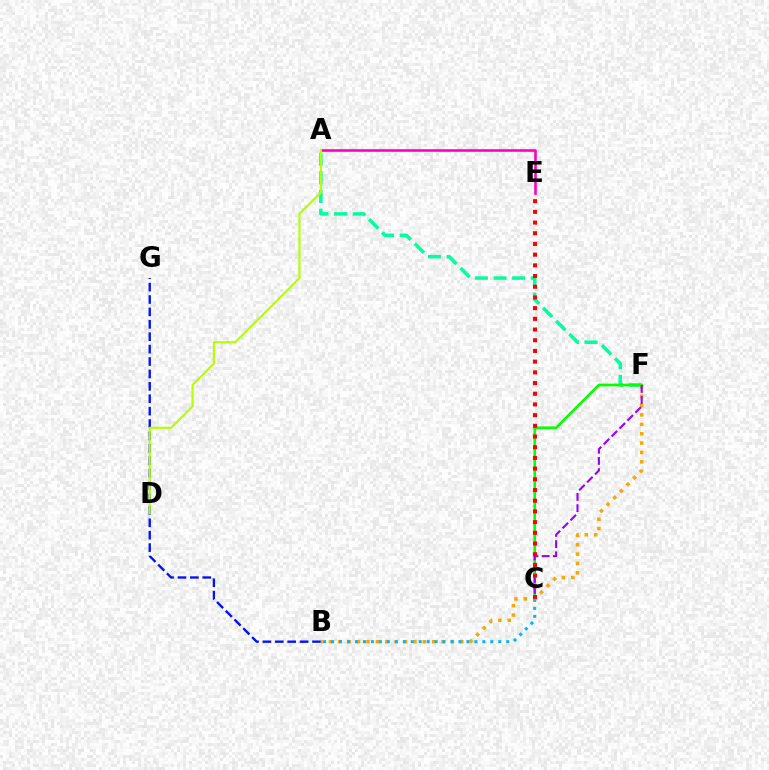{('A', 'F'): [{'color': '#00ff9d', 'line_style': 'dashed', 'thickness': 2.53}], ('B', 'G'): [{'color': '#0010ff', 'line_style': 'dashed', 'thickness': 1.69}], ('B', 'F'): [{'color': '#ffa500', 'line_style': 'dotted', 'thickness': 2.55}], ('B', 'C'): [{'color': '#00b5ff', 'line_style': 'dotted', 'thickness': 2.16}], ('C', 'F'): [{'color': '#08ff00', 'line_style': 'solid', 'thickness': 1.91}, {'color': '#9b00ff', 'line_style': 'dashed', 'thickness': 1.52}], ('A', 'E'): [{'color': '#ff00bd', 'line_style': 'solid', 'thickness': 1.87}], ('A', 'D'): [{'color': '#b3ff00', 'line_style': 'solid', 'thickness': 1.52}], ('C', 'E'): [{'color': '#ff0000', 'line_style': 'dotted', 'thickness': 2.91}]}